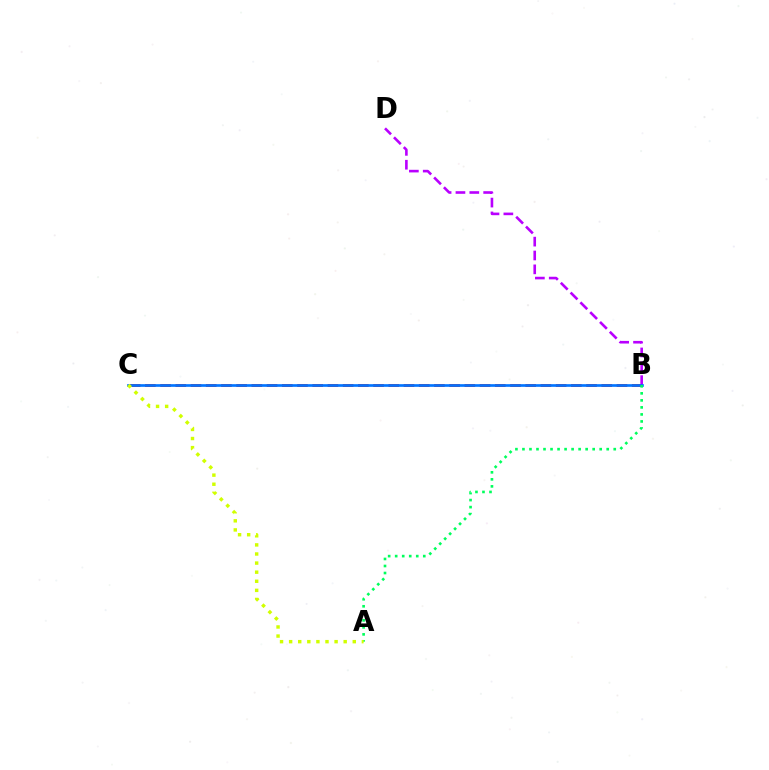{('B', 'C'): [{'color': '#ff0000', 'line_style': 'dashed', 'thickness': 2.07}, {'color': '#0074ff', 'line_style': 'solid', 'thickness': 1.92}], ('B', 'D'): [{'color': '#b900ff', 'line_style': 'dashed', 'thickness': 1.88}], ('A', 'B'): [{'color': '#00ff5c', 'line_style': 'dotted', 'thickness': 1.91}], ('A', 'C'): [{'color': '#d1ff00', 'line_style': 'dotted', 'thickness': 2.47}]}